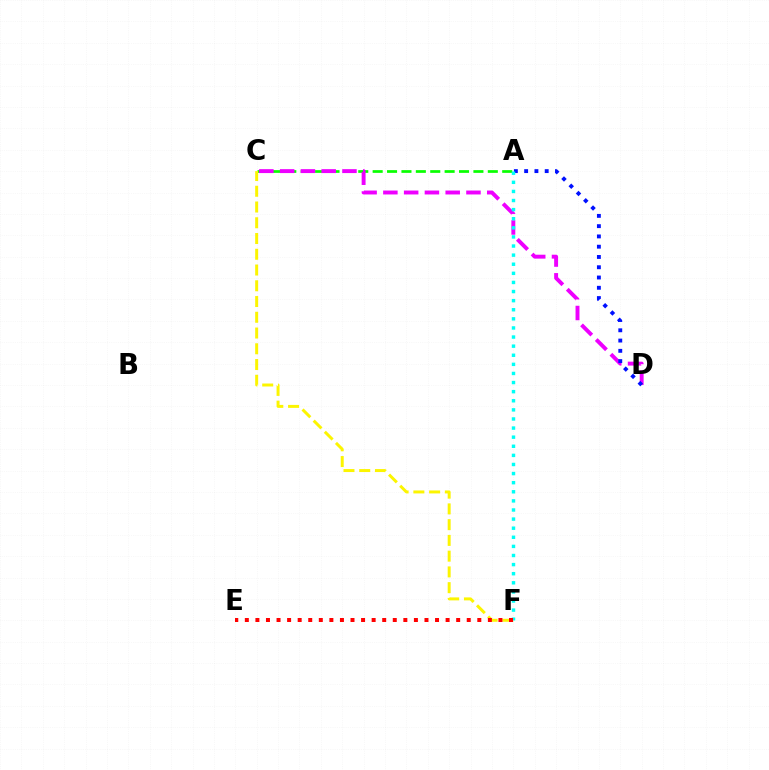{('A', 'C'): [{'color': '#08ff00', 'line_style': 'dashed', 'thickness': 1.96}], ('C', 'F'): [{'color': '#fcf500', 'line_style': 'dashed', 'thickness': 2.14}], ('C', 'D'): [{'color': '#ee00ff', 'line_style': 'dashed', 'thickness': 2.82}], ('A', 'D'): [{'color': '#0010ff', 'line_style': 'dotted', 'thickness': 2.79}], ('A', 'F'): [{'color': '#00fff6', 'line_style': 'dotted', 'thickness': 2.47}], ('E', 'F'): [{'color': '#ff0000', 'line_style': 'dotted', 'thickness': 2.87}]}